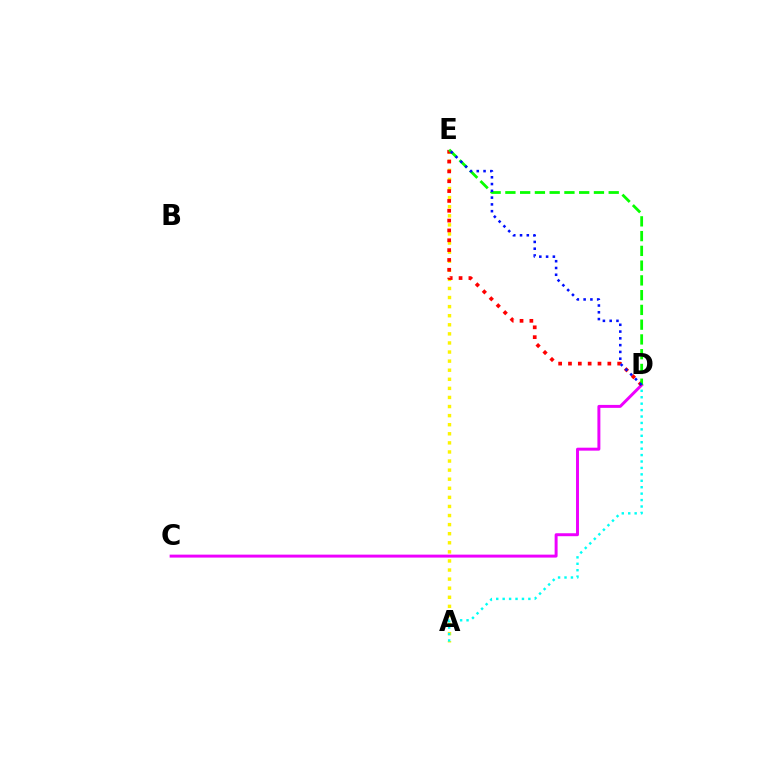{('A', 'E'): [{'color': '#fcf500', 'line_style': 'dotted', 'thickness': 2.47}], ('A', 'D'): [{'color': '#00fff6', 'line_style': 'dotted', 'thickness': 1.75}], ('C', 'D'): [{'color': '#ee00ff', 'line_style': 'solid', 'thickness': 2.13}], ('D', 'E'): [{'color': '#ff0000', 'line_style': 'dotted', 'thickness': 2.67}, {'color': '#08ff00', 'line_style': 'dashed', 'thickness': 2.01}, {'color': '#0010ff', 'line_style': 'dotted', 'thickness': 1.84}]}